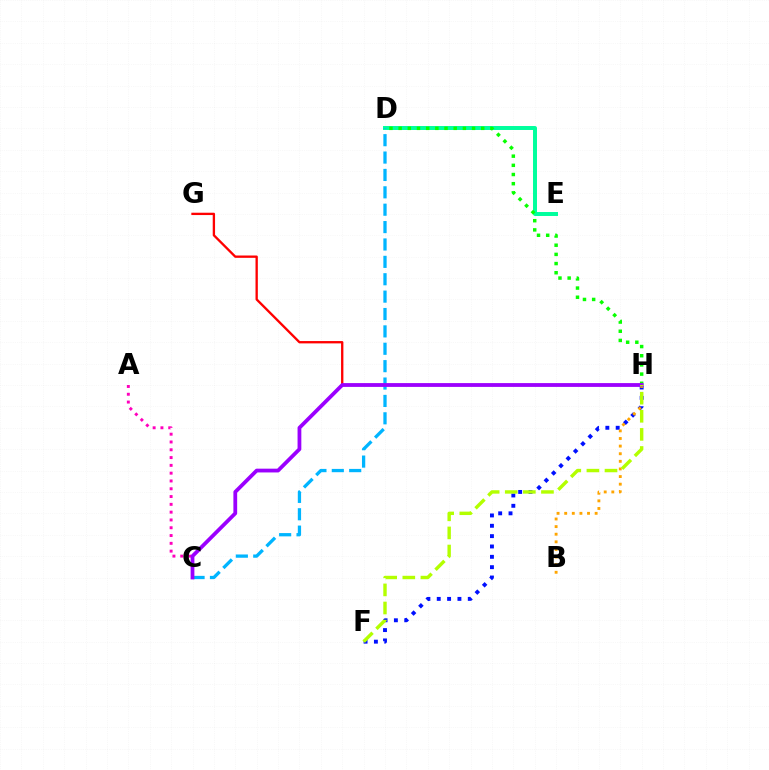{('F', 'H'): [{'color': '#0010ff', 'line_style': 'dotted', 'thickness': 2.81}, {'color': '#b3ff00', 'line_style': 'dashed', 'thickness': 2.46}], ('B', 'H'): [{'color': '#ffa500', 'line_style': 'dotted', 'thickness': 2.07}], ('A', 'C'): [{'color': '#ff00bd', 'line_style': 'dotted', 'thickness': 2.12}], ('G', 'H'): [{'color': '#ff0000', 'line_style': 'solid', 'thickness': 1.68}], ('D', 'E'): [{'color': '#00ff9d', 'line_style': 'solid', 'thickness': 2.86}], ('C', 'D'): [{'color': '#00b5ff', 'line_style': 'dashed', 'thickness': 2.36}], ('D', 'H'): [{'color': '#08ff00', 'line_style': 'dotted', 'thickness': 2.49}], ('C', 'H'): [{'color': '#9b00ff', 'line_style': 'solid', 'thickness': 2.72}]}